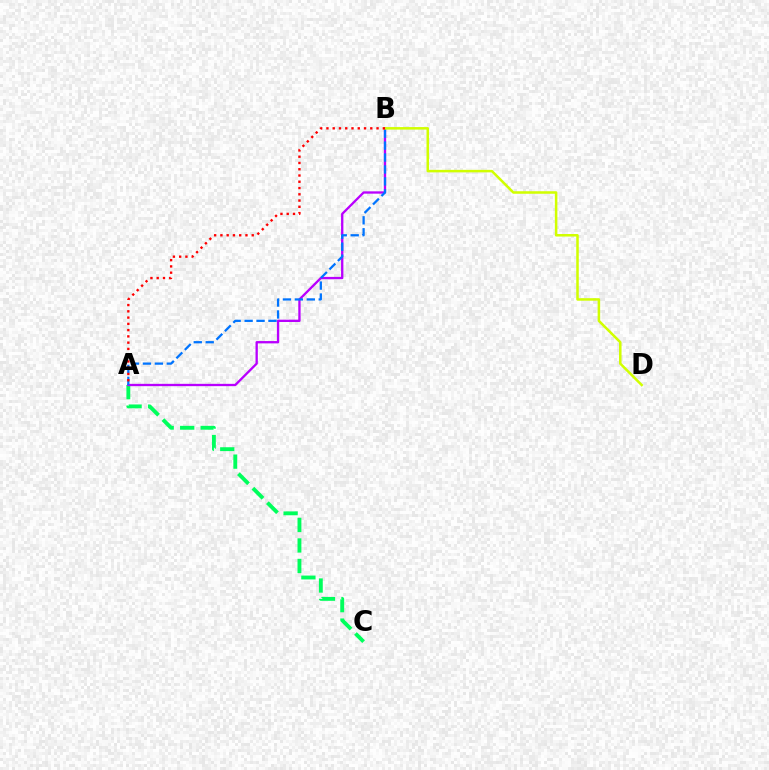{('A', 'C'): [{'color': '#00ff5c', 'line_style': 'dashed', 'thickness': 2.78}], ('A', 'B'): [{'color': '#b900ff', 'line_style': 'solid', 'thickness': 1.67}, {'color': '#0074ff', 'line_style': 'dashed', 'thickness': 1.62}, {'color': '#ff0000', 'line_style': 'dotted', 'thickness': 1.7}], ('B', 'D'): [{'color': '#d1ff00', 'line_style': 'solid', 'thickness': 1.82}]}